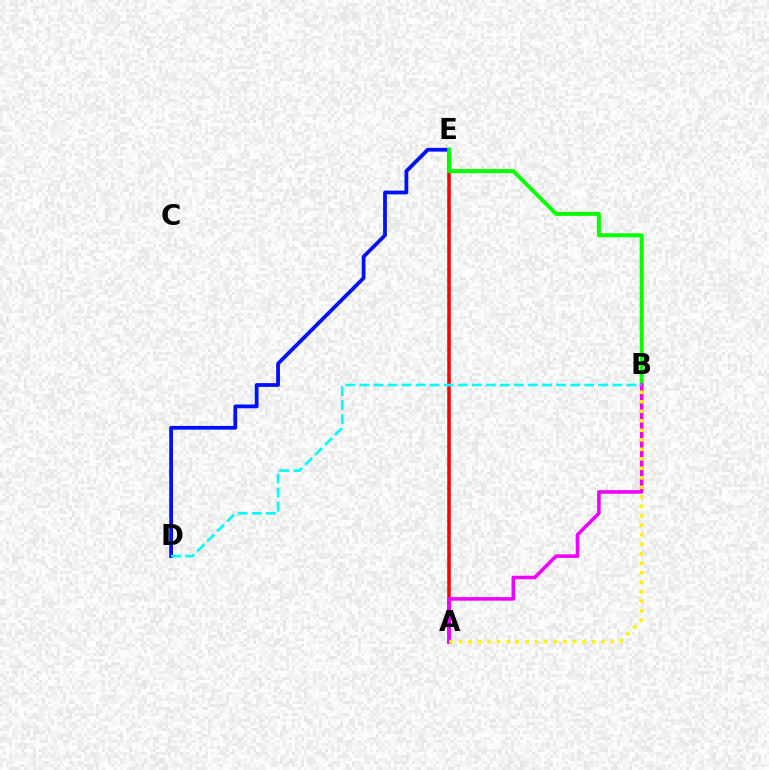{('A', 'E'): [{'color': '#ff0000', 'line_style': 'solid', 'thickness': 2.56}], ('D', 'E'): [{'color': '#0010ff', 'line_style': 'solid', 'thickness': 2.72}], ('B', 'E'): [{'color': '#08ff00', 'line_style': 'solid', 'thickness': 2.85}], ('A', 'B'): [{'color': '#ee00ff', 'line_style': 'solid', 'thickness': 2.57}, {'color': '#fcf500', 'line_style': 'dotted', 'thickness': 2.58}], ('B', 'D'): [{'color': '#00fff6', 'line_style': 'dashed', 'thickness': 1.91}]}